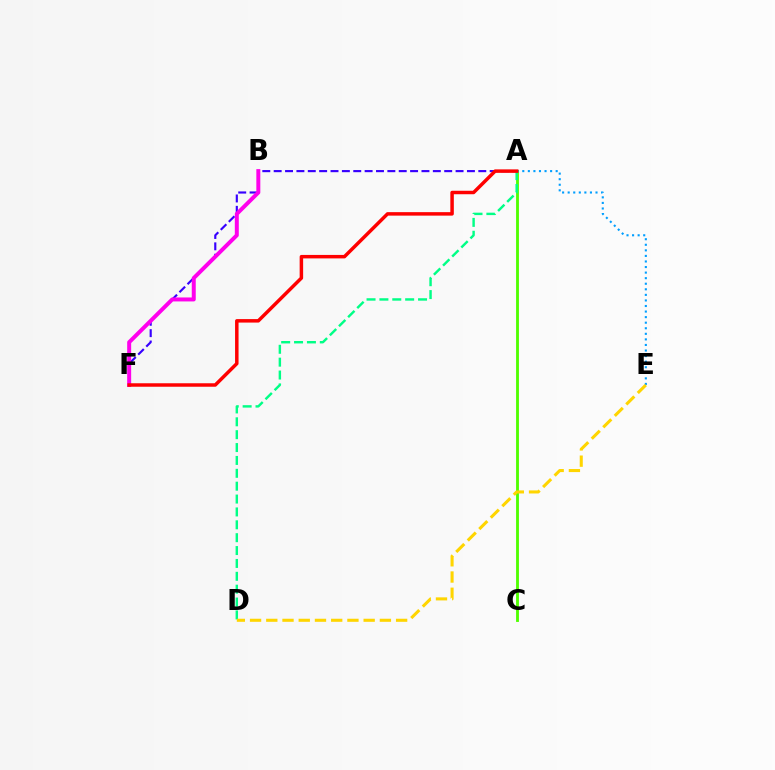{('A', 'C'): [{'color': '#4fff00', 'line_style': 'solid', 'thickness': 2.05}], ('A', 'F'): [{'color': '#3700ff', 'line_style': 'dashed', 'thickness': 1.54}, {'color': '#ff0000', 'line_style': 'solid', 'thickness': 2.5}], ('A', 'D'): [{'color': '#00ff86', 'line_style': 'dashed', 'thickness': 1.75}], ('A', 'E'): [{'color': '#009eff', 'line_style': 'dotted', 'thickness': 1.51}], ('D', 'E'): [{'color': '#ffd500', 'line_style': 'dashed', 'thickness': 2.2}], ('B', 'F'): [{'color': '#ff00ed', 'line_style': 'solid', 'thickness': 2.86}]}